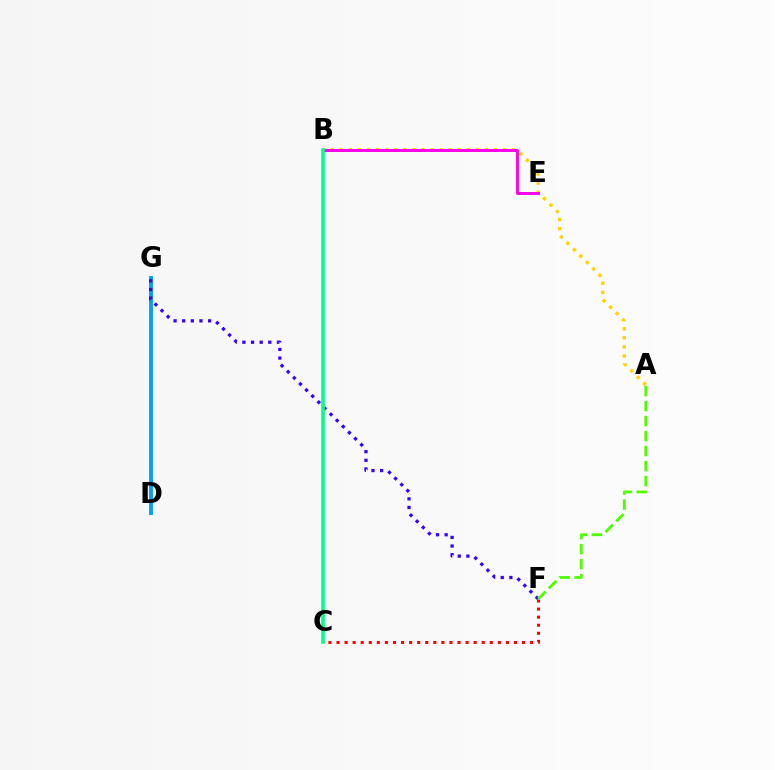{('D', 'G'): [{'color': '#009eff', 'line_style': 'solid', 'thickness': 2.78}], ('C', 'F'): [{'color': '#ff0000', 'line_style': 'dotted', 'thickness': 2.19}], ('F', 'G'): [{'color': '#3700ff', 'line_style': 'dotted', 'thickness': 2.34}], ('A', 'B'): [{'color': '#ffd500', 'line_style': 'dotted', 'thickness': 2.46}], ('A', 'F'): [{'color': '#4fff00', 'line_style': 'dashed', 'thickness': 2.04}], ('B', 'E'): [{'color': '#ff00ed', 'line_style': 'solid', 'thickness': 2.11}], ('B', 'C'): [{'color': '#00ff86', 'line_style': 'solid', 'thickness': 2.59}]}